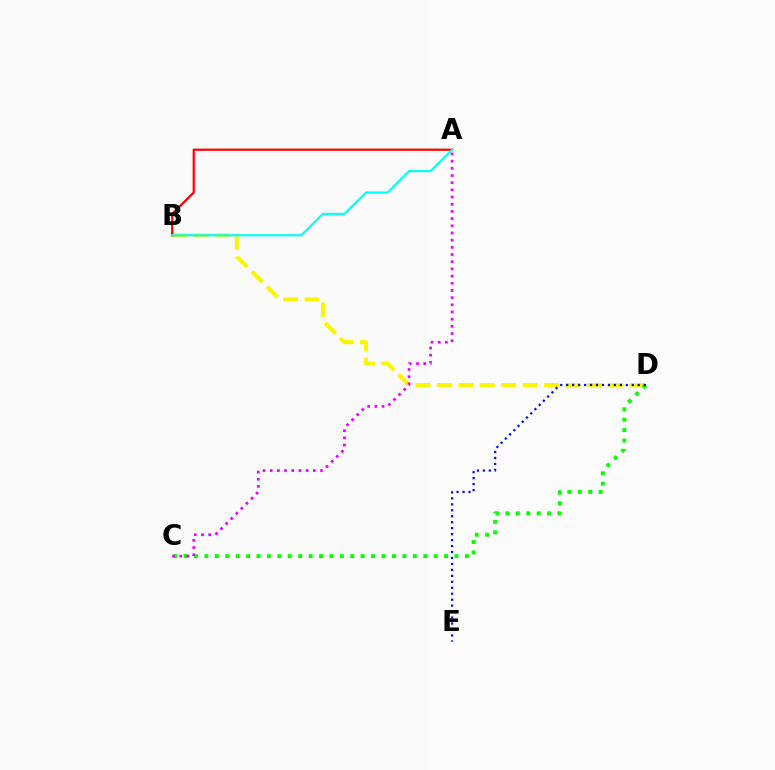{('B', 'D'): [{'color': '#fcf500', 'line_style': 'dashed', 'thickness': 2.91}], ('A', 'B'): [{'color': '#ff0000', 'line_style': 'solid', 'thickness': 1.6}, {'color': '#00fff6', 'line_style': 'solid', 'thickness': 1.53}], ('C', 'D'): [{'color': '#08ff00', 'line_style': 'dotted', 'thickness': 2.83}], ('A', 'C'): [{'color': '#ee00ff', 'line_style': 'dotted', 'thickness': 1.95}], ('D', 'E'): [{'color': '#0010ff', 'line_style': 'dotted', 'thickness': 1.62}]}